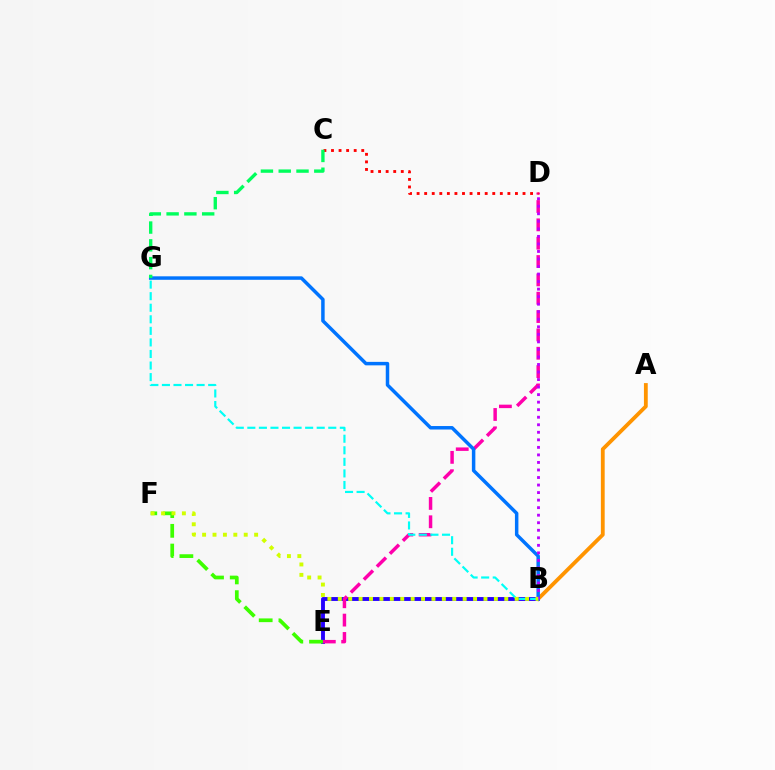{('B', 'E'): [{'color': '#2500ff', 'line_style': 'solid', 'thickness': 2.79}], ('A', 'B'): [{'color': '#ff9400', 'line_style': 'solid', 'thickness': 2.74}], ('D', 'E'): [{'color': '#ff00ac', 'line_style': 'dashed', 'thickness': 2.49}], ('B', 'G'): [{'color': '#0074ff', 'line_style': 'solid', 'thickness': 2.51}, {'color': '#00fff6', 'line_style': 'dashed', 'thickness': 1.57}], ('B', 'D'): [{'color': '#b900ff', 'line_style': 'dotted', 'thickness': 2.05}], ('C', 'D'): [{'color': '#ff0000', 'line_style': 'dotted', 'thickness': 2.06}], ('E', 'F'): [{'color': '#3dff00', 'line_style': 'dashed', 'thickness': 2.68}], ('B', 'F'): [{'color': '#d1ff00', 'line_style': 'dotted', 'thickness': 2.83}], ('C', 'G'): [{'color': '#00ff5c', 'line_style': 'dashed', 'thickness': 2.42}]}